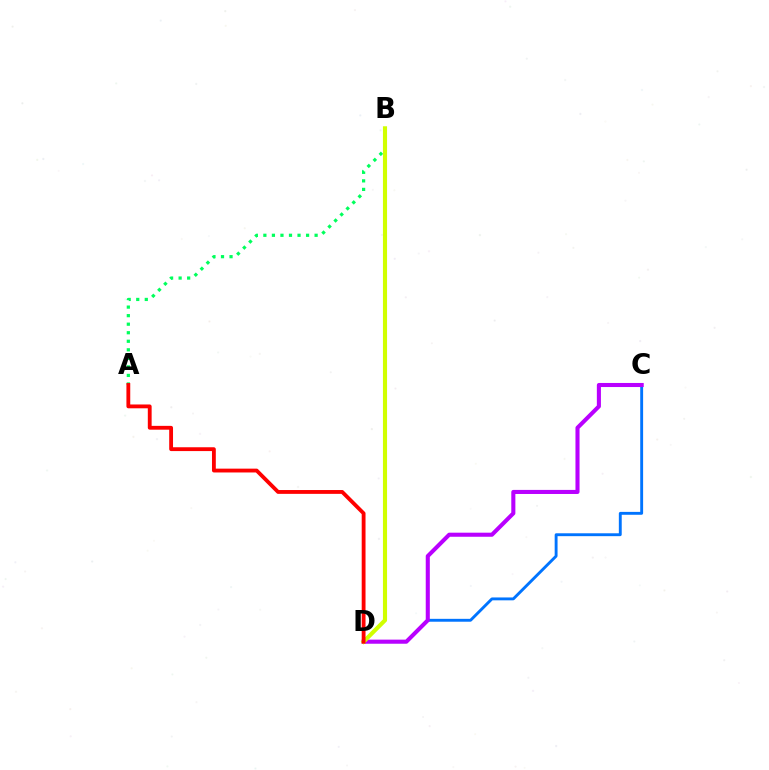{('C', 'D'): [{'color': '#0074ff', 'line_style': 'solid', 'thickness': 2.07}, {'color': '#b900ff', 'line_style': 'solid', 'thickness': 2.93}], ('A', 'B'): [{'color': '#00ff5c', 'line_style': 'dotted', 'thickness': 2.32}], ('B', 'D'): [{'color': '#d1ff00', 'line_style': 'solid', 'thickness': 2.96}], ('A', 'D'): [{'color': '#ff0000', 'line_style': 'solid', 'thickness': 2.75}]}